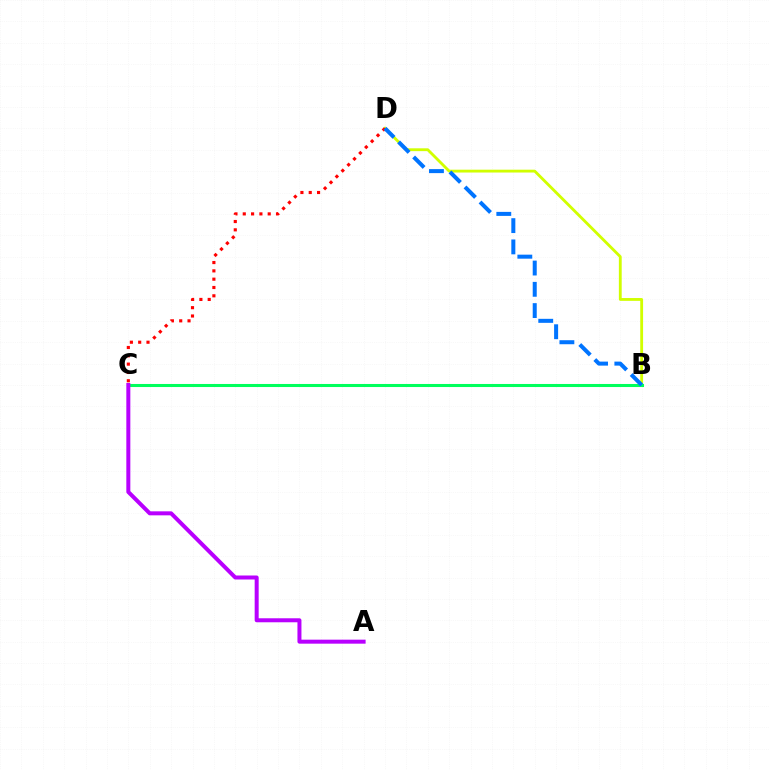{('B', 'D'): [{'color': '#d1ff00', 'line_style': 'solid', 'thickness': 2.04}, {'color': '#0074ff', 'line_style': 'dashed', 'thickness': 2.89}], ('B', 'C'): [{'color': '#00ff5c', 'line_style': 'solid', 'thickness': 2.2}], ('C', 'D'): [{'color': '#ff0000', 'line_style': 'dotted', 'thickness': 2.26}], ('A', 'C'): [{'color': '#b900ff', 'line_style': 'solid', 'thickness': 2.88}]}